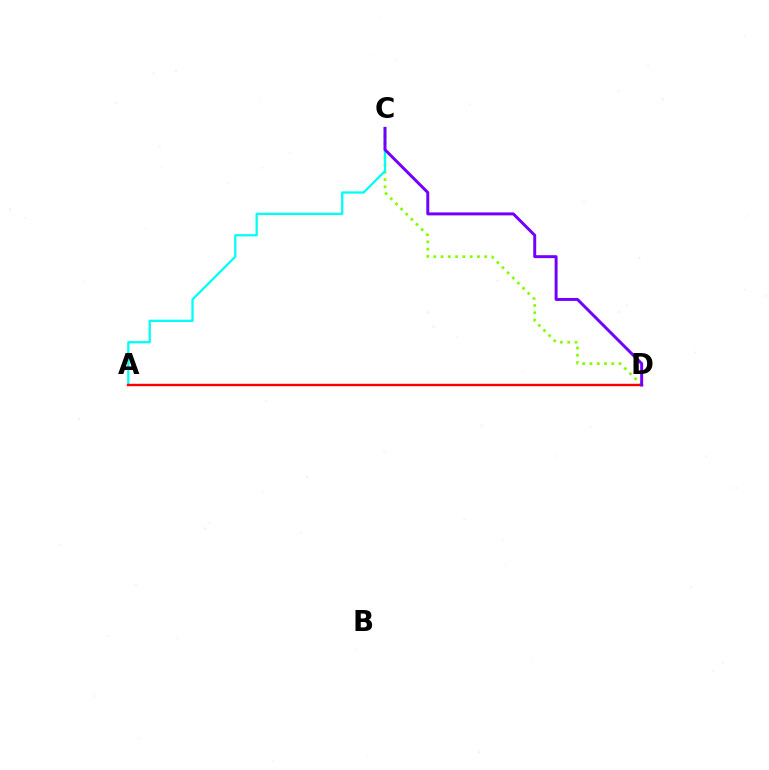{('C', 'D'): [{'color': '#84ff00', 'line_style': 'dotted', 'thickness': 1.98}, {'color': '#7200ff', 'line_style': 'solid', 'thickness': 2.13}], ('A', 'C'): [{'color': '#00fff6', 'line_style': 'solid', 'thickness': 1.64}], ('A', 'D'): [{'color': '#ff0000', 'line_style': 'solid', 'thickness': 1.72}]}